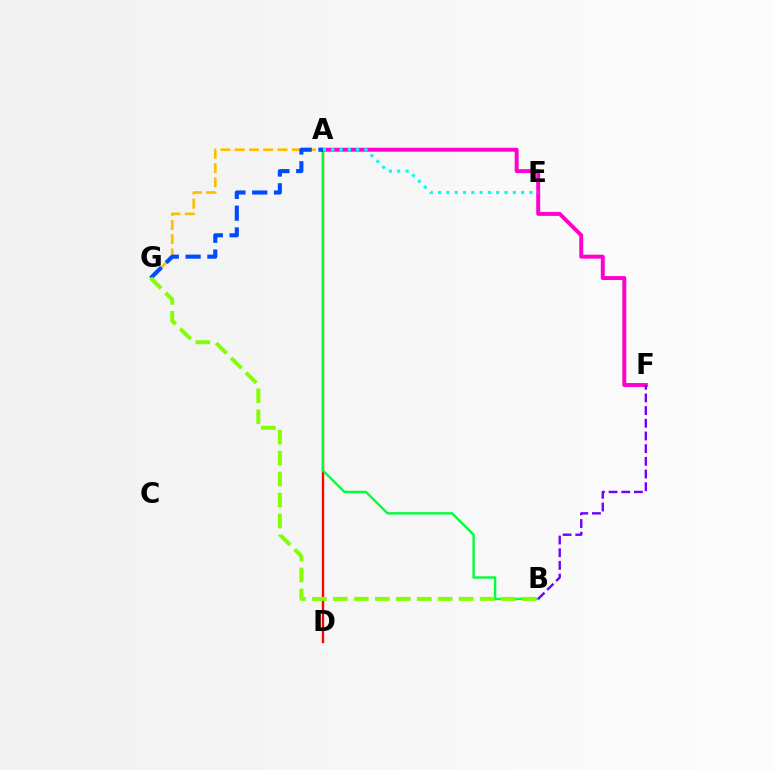{('A', 'D'): [{'color': '#ff0000', 'line_style': 'solid', 'thickness': 1.69}], ('A', 'B'): [{'color': '#00ff39', 'line_style': 'solid', 'thickness': 1.71}], ('A', 'F'): [{'color': '#ff00cf', 'line_style': 'solid', 'thickness': 2.84}], ('A', 'G'): [{'color': '#ffbd00', 'line_style': 'dashed', 'thickness': 1.94}, {'color': '#004bff', 'line_style': 'dashed', 'thickness': 2.96}], ('A', 'E'): [{'color': '#00fff6', 'line_style': 'dotted', 'thickness': 2.25}], ('B', 'F'): [{'color': '#7200ff', 'line_style': 'dashed', 'thickness': 1.72}], ('B', 'G'): [{'color': '#84ff00', 'line_style': 'dashed', 'thickness': 2.85}]}